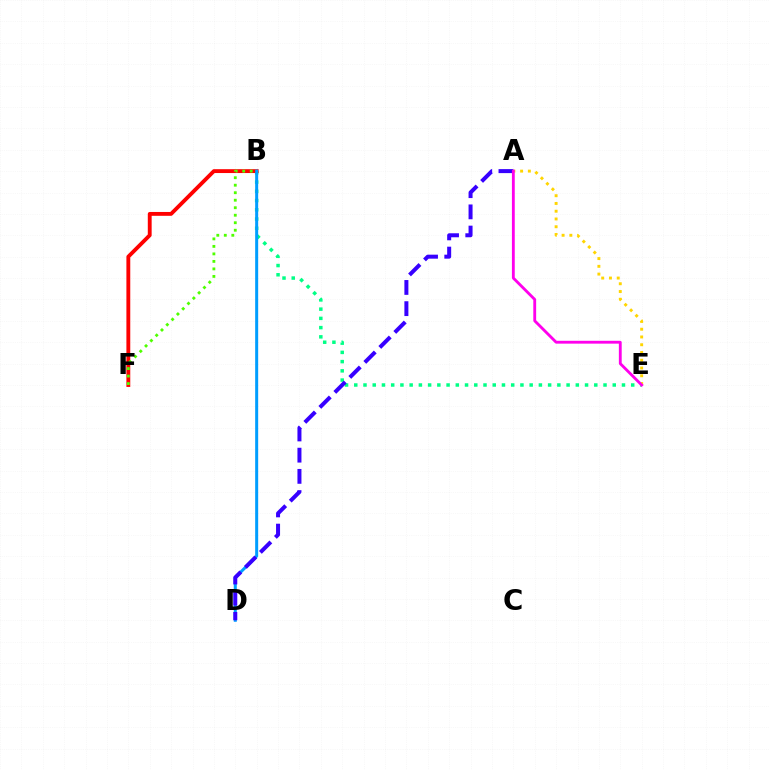{('B', 'E'): [{'color': '#00ff86', 'line_style': 'dotted', 'thickness': 2.51}], ('B', 'F'): [{'color': '#ff0000', 'line_style': 'solid', 'thickness': 2.78}, {'color': '#4fff00', 'line_style': 'dotted', 'thickness': 2.04}], ('B', 'D'): [{'color': '#009eff', 'line_style': 'solid', 'thickness': 2.17}], ('A', 'E'): [{'color': '#ffd500', 'line_style': 'dotted', 'thickness': 2.11}, {'color': '#ff00ed', 'line_style': 'solid', 'thickness': 2.05}], ('A', 'D'): [{'color': '#3700ff', 'line_style': 'dashed', 'thickness': 2.88}]}